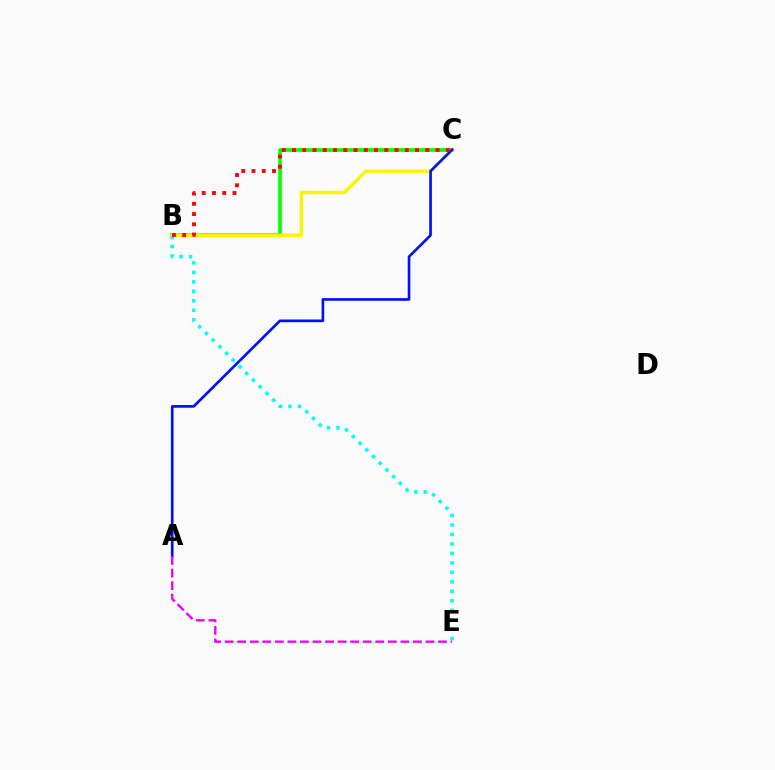{('B', 'E'): [{'color': '#00fff6', 'line_style': 'dotted', 'thickness': 2.57}], ('B', 'C'): [{'color': '#08ff00', 'line_style': 'solid', 'thickness': 2.64}, {'color': '#fcf500', 'line_style': 'solid', 'thickness': 2.46}, {'color': '#ff0000', 'line_style': 'dotted', 'thickness': 2.79}], ('A', 'C'): [{'color': '#0010ff', 'line_style': 'solid', 'thickness': 1.92}], ('A', 'E'): [{'color': '#ee00ff', 'line_style': 'dashed', 'thickness': 1.71}]}